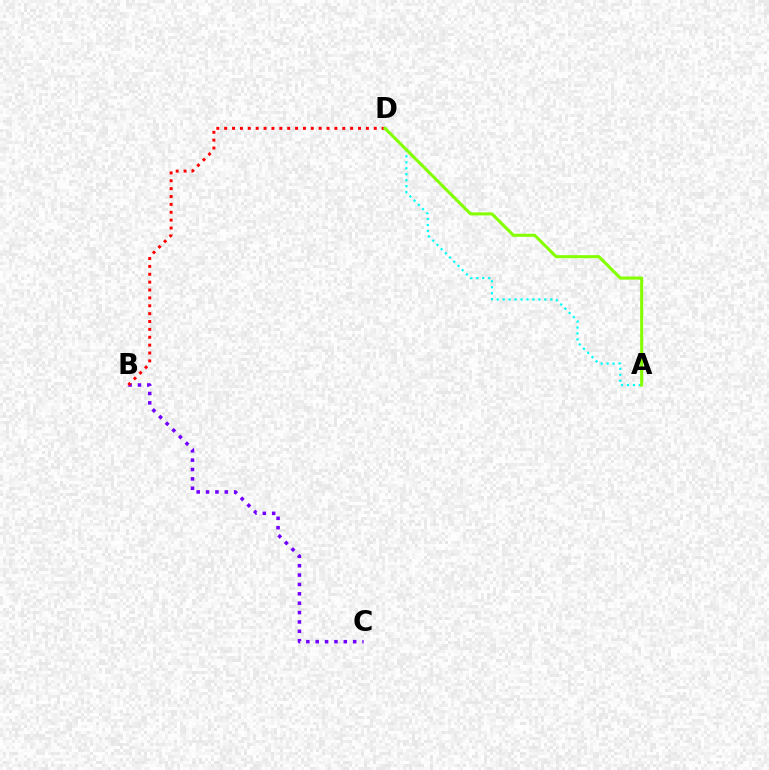{('A', 'D'): [{'color': '#00fff6', 'line_style': 'dotted', 'thickness': 1.62}, {'color': '#84ff00', 'line_style': 'solid', 'thickness': 2.19}], ('B', 'C'): [{'color': '#7200ff', 'line_style': 'dotted', 'thickness': 2.55}], ('B', 'D'): [{'color': '#ff0000', 'line_style': 'dotted', 'thickness': 2.14}]}